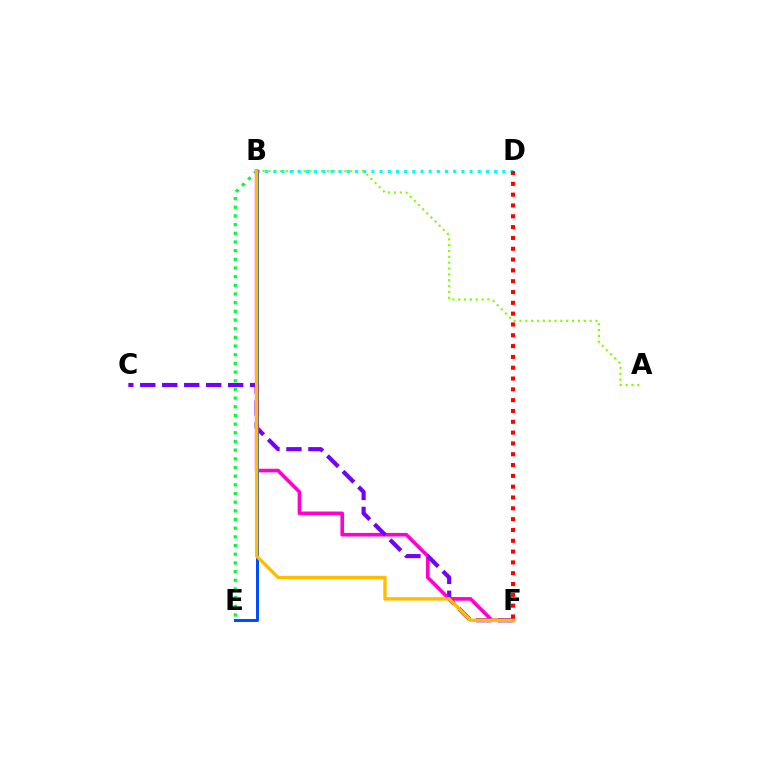{('B', 'E'): [{'color': '#00ff39', 'line_style': 'dotted', 'thickness': 2.36}, {'color': '#004bff', 'line_style': 'solid', 'thickness': 2.15}], ('B', 'F'): [{'color': '#ff00cf', 'line_style': 'solid', 'thickness': 2.61}, {'color': '#ffbd00', 'line_style': 'solid', 'thickness': 2.46}], ('A', 'B'): [{'color': '#84ff00', 'line_style': 'dotted', 'thickness': 1.59}], ('B', 'D'): [{'color': '#00fff6', 'line_style': 'dotted', 'thickness': 2.22}], ('C', 'F'): [{'color': '#7200ff', 'line_style': 'dashed', 'thickness': 2.99}], ('D', 'F'): [{'color': '#ff0000', 'line_style': 'dotted', 'thickness': 2.94}]}